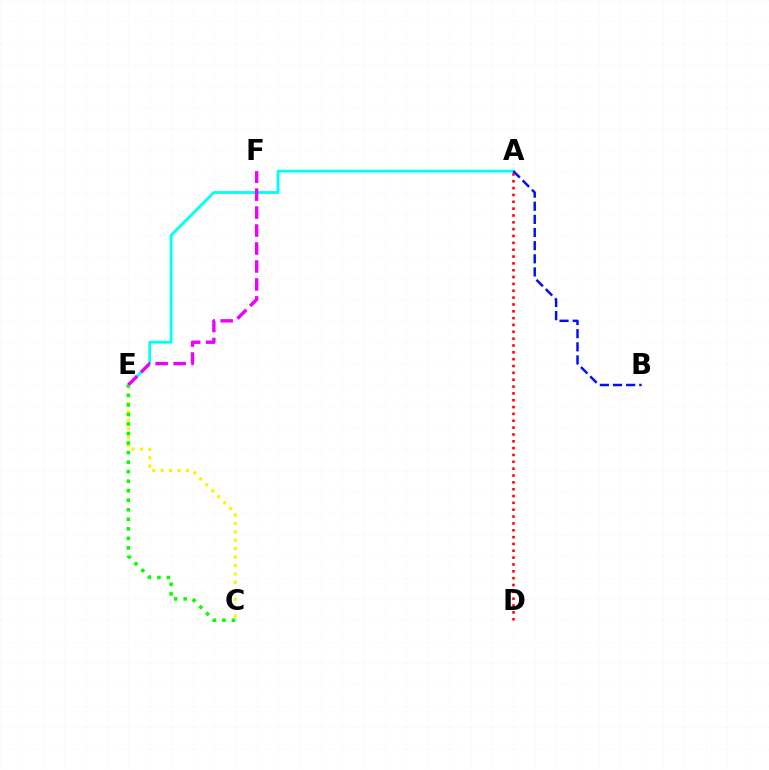{('A', 'E'): [{'color': '#00fff6', 'line_style': 'solid', 'thickness': 2.03}], ('C', 'E'): [{'color': '#fcf500', 'line_style': 'dotted', 'thickness': 2.29}, {'color': '#08ff00', 'line_style': 'dotted', 'thickness': 2.59}], ('E', 'F'): [{'color': '#ee00ff', 'line_style': 'dashed', 'thickness': 2.44}], ('A', 'B'): [{'color': '#0010ff', 'line_style': 'dashed', 'thickness': 1.78}], ('A', 'D'): [{'color': '#ff0000', 'line_style': 'dotted', 'thickness': 1.86}]}